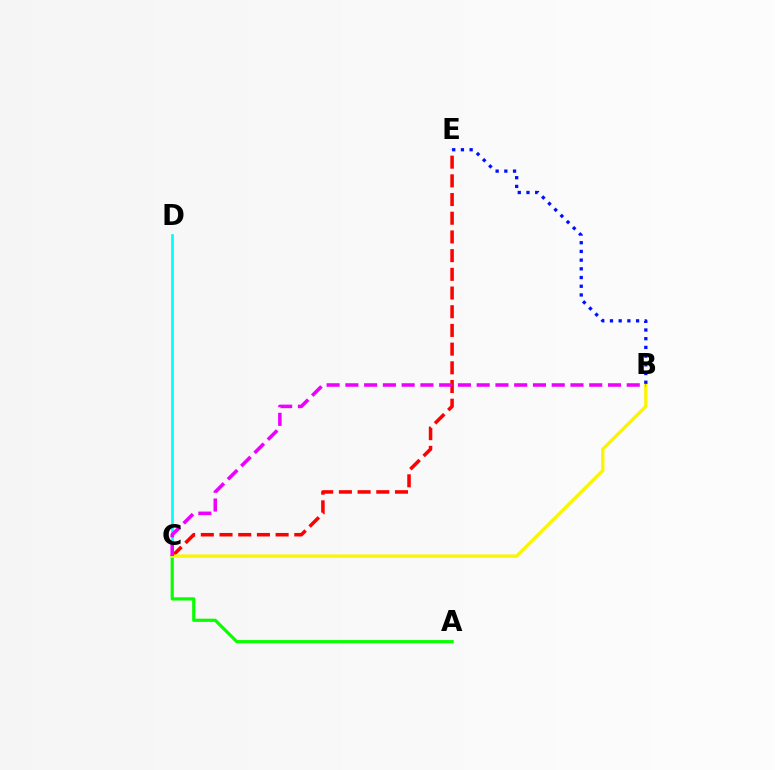{('A', 'C'): [{'color': '#08ff00', 'line_style': 'solid', 'thickness': 2.29}], ('C', 'D'): [{'color': '#00fff6', 'line_style': 'solid', 'thickness': 1.95}], ('C', 'E'): [{'color': '#ff0000', 'line_style': 'dashed', 'thickness': 2.54}], ('B', 'C'): [{'color': '#fcf500', 'line_style': 'solid', 'thickness': 2.41}, {'color': '#ee00ff', 'line_style': 'dashed', 'thickness': 2.55}], ('B', 'E'): [{'color': '#0010ff', 'line_style': 'dotted', 'thickness': 2.37}]}